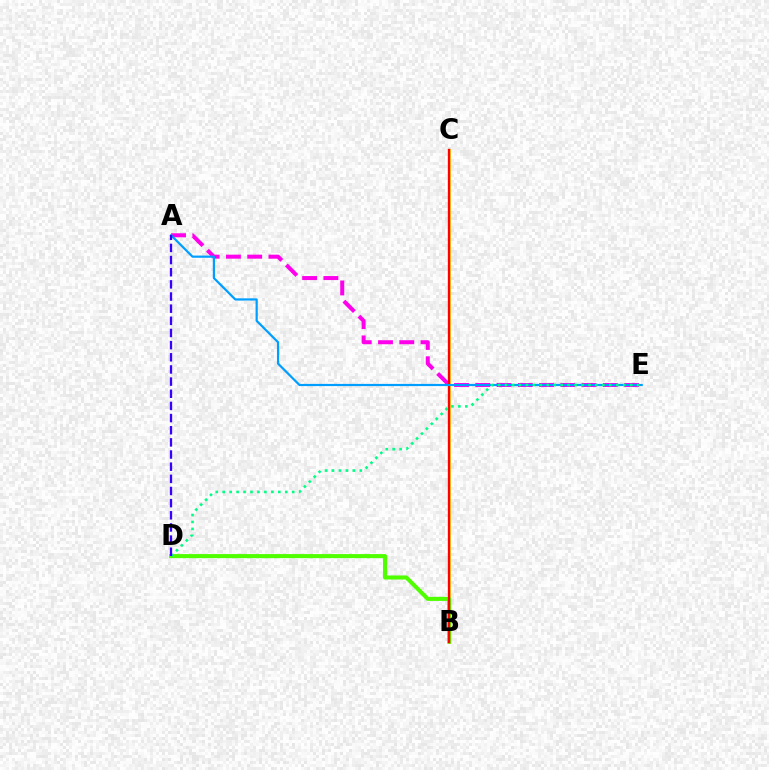{('B', 'C'): [{'color': '#ffd500', 'line_style': 'solid', 'thickness': 1.93}, {'color': '#ff0000', 'line_style': 'solid', 'thickness': 1.69}], ('A', 'E'): [{'color': '#ff00ed', 'line_style': 'dashed', 'thickness': 2.89}, {'color': '#009eff', 'line_style': 'solid', 'thickness': 1.58}], ('B', 'D'): [{'color': '#4fff00', 'line_style': 'solid', 'thickness': 2.92}], ('D', 'E'): [{'color': '#00ff86', 'line_style': 'dotted', 'thickness': 1.89}], ('A', 'D'): [{'color': '#3700ff', 'line_style': 'dashed', 'thickness': 1.65}]}